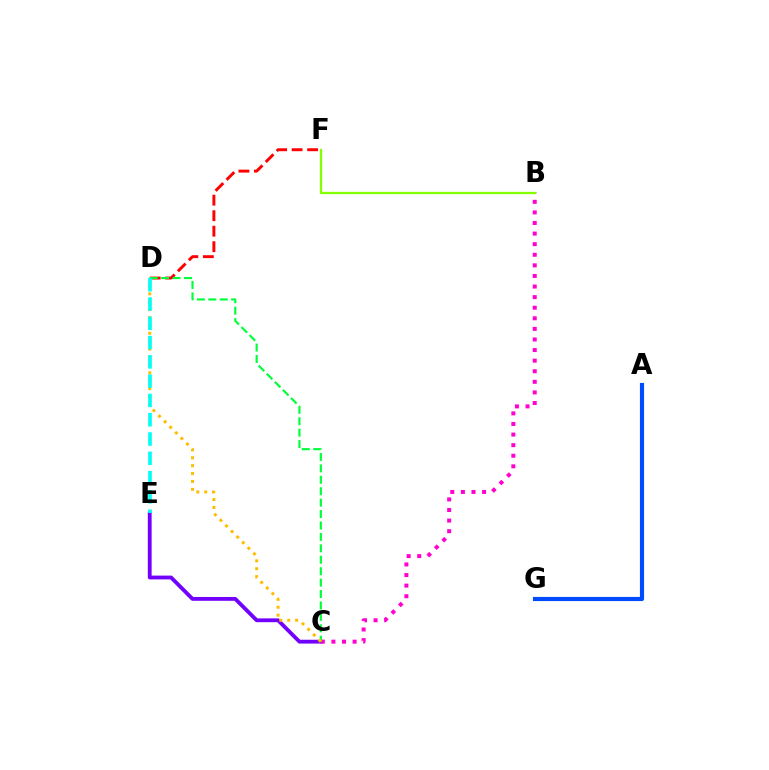{('C', 'E'): [{'color': '#7200ff', 'line_style': 'solid', 'thickness': 2.75}], ('D', 'F'): [{'color': '#ff0000', 'line_style': 'dashed', 'thickness': 2.11}], ('B', 'C'): [{'color': '#ff00cf', 'line_style': 'dotted', 'thickness': 2.88}], ('C', 'D'): [{'color': '#00ff39', 'line_style': 'dashed', 'thickness': 1.55}, {'color': '#ffbd00', 'line_style': 'dotted', 'thickness': 2.15}], ('A', 'G'): [{'color': '#004bff', 'line_style': 'solid', 'thickness': 2.98}], ('D', 'E'): [{'color': '#00fff6', 'line_style': 'dashed', 'thickness': 2.62}], ('B', 'F'): [{'color': '#84ff00', 'line_style': 'solid', 'thickness': 1.67}]}